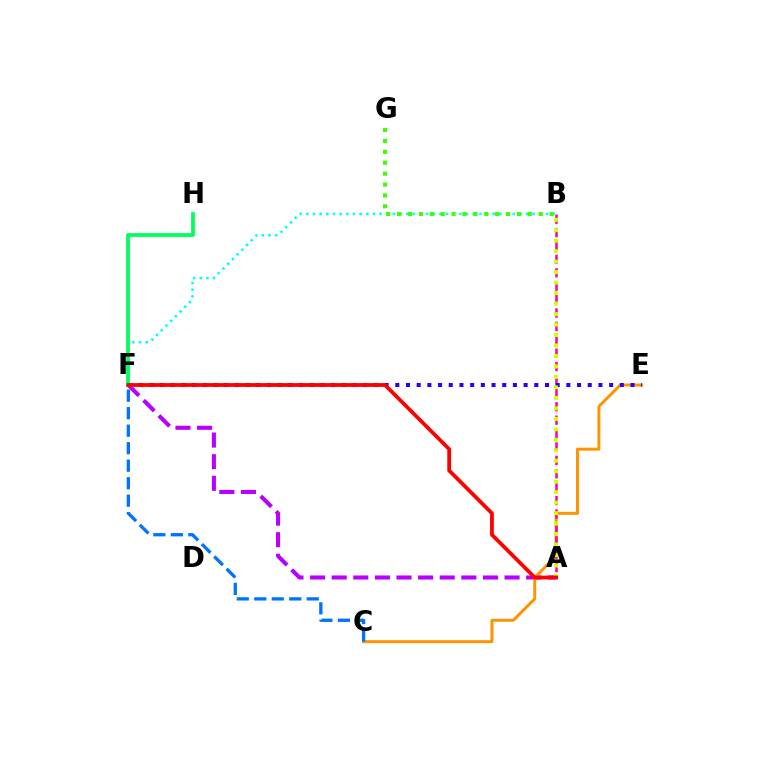{('A', 'F'): [{'color': '#b900ff', 'line_style': 'dashed', 'thickness': 2.94}, {'color': '#ff0000', 'line_style': 'solid', 'thickness': 2.72}], ('B', 'F'): [{'color': '#00fff6', 'line_style': 'dotted', 'thickness': 1.81}], ('B', 'G'): [{'color': '#3dff00', 'line_style': 'dotted', 'thickness': 2.96}], ('C', 'E'): [{'color': '#ff9400', 'line_style': 'solid', 'thickness': 2.14}], ('A', 'B'): [{'color': '#ff00ac', 'line_style': 'dashed', 'thickness': 1.82}, {'color': '#d1ff00', 'line_style': 'dotted', 'thickness': 2.85}], ('E', 'F'): [{'color': '#2500ff', 'line_style': 'dotted', 'thickness': 2.9}], ('F', 'H'): [{'color': '#00ff5c', 'line_style': 'solid', 'thickness': 2.71}], ('C', 'F'): [{'color': '#0074ff', 'line_style': 'dashed', 'thickness': 2.38}]}